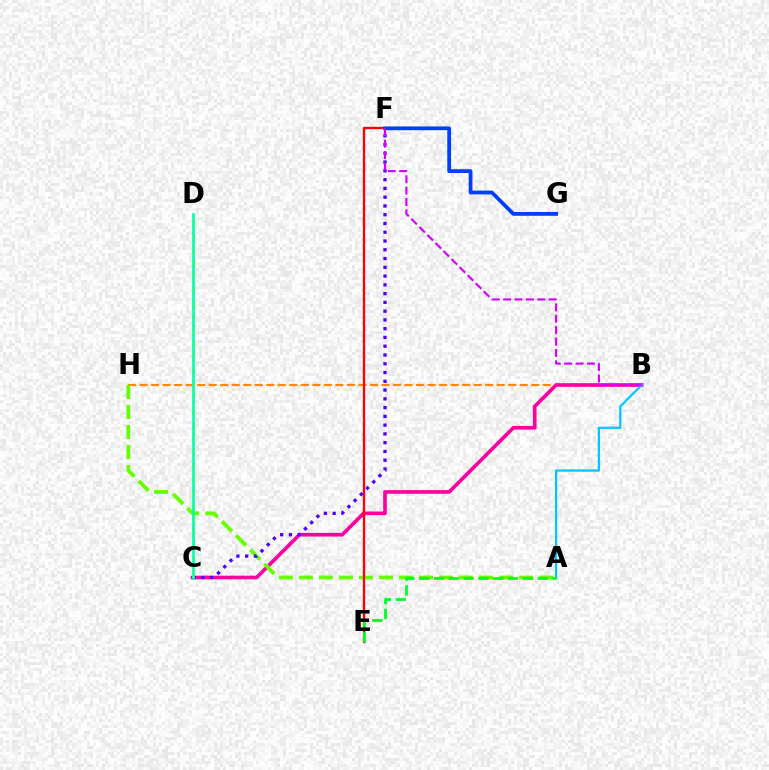{('B', 'H'): [{'color': '#ff8800', 'line_style': 'dashed', 'thickness': 1.57}], ('B', 'C'): [{'color': '#ff00a0', 'line_style': 'solid', 'thickness': 2.63}], ('A', 'H'): [{'color': '#66ff00', 'line_style': 'dashed', 'thickness': 2.72}], ('E', 'F'): [{'color': '#ff0000', 'line_style': 'solid', 'thickness': 1.66}], ('C', 'F'): [{'color': '#4f00ff', 'line_style': 'dotted', 'thickness': 2.38}], ('A', 'B'): [{'color': '#00c7ff', 'line_style': 'solid', 'thickness': 1.61}], ('C', 'D'): [{'color': '#eeff00', 'line_style': 'dashed', 'thickness': 1.83}, {'color': '#00ffaf', 'line_style': 'solid', 'thickness': 1.89}], ('A', 'E'): [{'color': '#00ff27', 'line_style': 'dashed', 'thickness': 2.01}], ('F', 'G'): [{'color': '#003fff', 'line_style': 'solid', 'thickness': 2.72}], ('B', 'F'): [{'color': '#d600ff', 'line_style': 'dashed', 'thickness': 1.55}]}